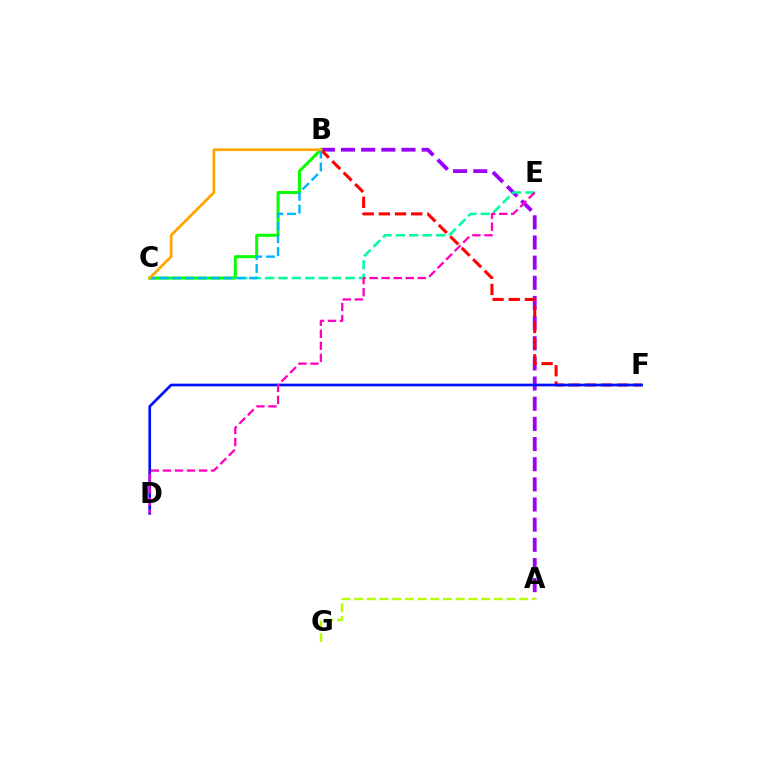{('A', 'B'): [{'color': '#9b00ff', 'line_style': 'dashed', 'thickness': 2.74}], ('C', 'E'): [{'color': '#00ff9d', 'line_style': 'dashed', 'thickness': 1.82}], ('B', 'F'): [{'color': '#ff0000', 'line_style': 'dashed', 'thickness': 2.2}], ('B', 'C'): [{'color': '#08ff00', 'line_style': 'solid', 'thickness': 2.14}, {'color': '#00b5ff', 'line_style': 'dashed', 'thickness': 1.73}, {'color': '#ffa500', 'line_style': 'solid', 'thickness': 1.98}], ('A', 'G'): [{'color': '#b3ff00', 'line_style': 'dashed', 'thickness': 1.72}], ('D', 'F'): [{'color': '#0010ff', 'line_style': 'solid', 'thickness': 1.93}], ('D', 'E'): [{'color': '#ff00bd', 'line_style': 'dashed', 'thickness': 1.64}]}